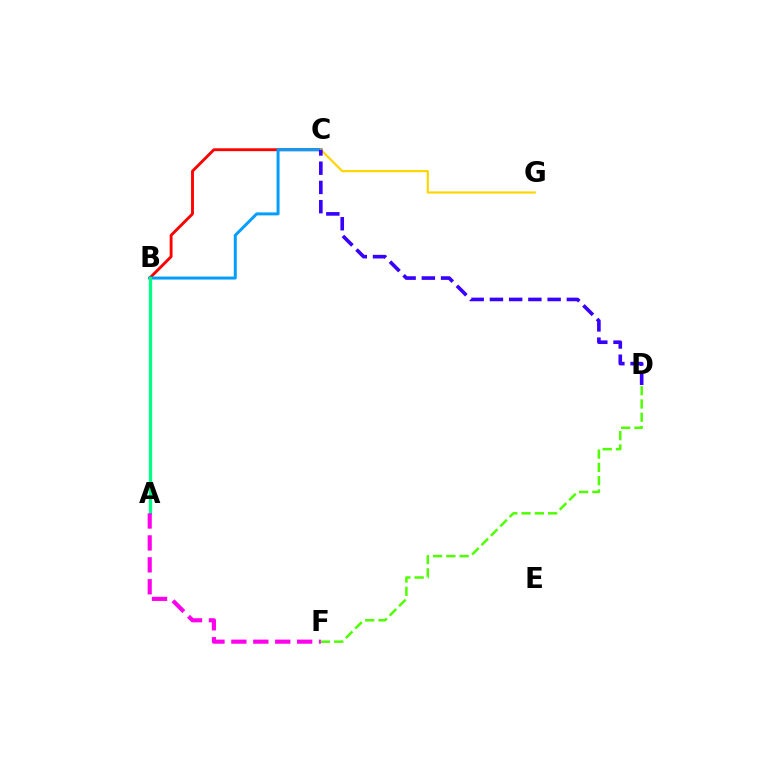{('B', 'C'): [{'color': '#ff0000', 'line_style': 'solid', 'thickness': 2.06}, {'color': '#009eff', 'line_style': 'solid', 'thickness': 2.14}], ('C', 'G'): [{'color': '#ffd500', 'line_style': 'solid', 'thickness': 1.58}], ('A', 'B'): [{'color': '#00ff86', 'line_style': 'solid', 'thickness': 2.37}], ('D', 'F'): [{'color': '#4fff00', 'line_style': 'dashed', 'thickness': 1.8}], ('C', 'D'): [{'color': '#3700ff', 'line_style': 'dashed', 'thickness': 2.61}], ('A', 'F'): [{'color': '#ff00ed', 'line_style': 'dashed', 'thickness': 2.98}]}